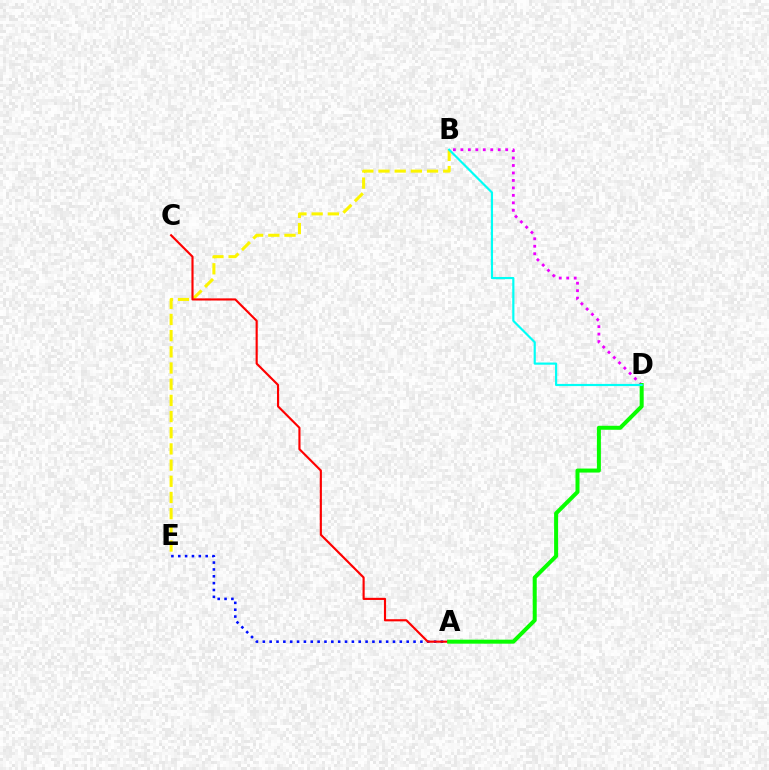{('A', 'E'): [{'color': '#0010ff', 'line_style': 'dotted', 'thickness': 1.86}], ('B', 'E'): [{'color': '#fcf500', 'line_style': 'dashed', 'thickness': 2.2}], ('B', 'D'): [{'color': '#ee00ff', 'line_style': 'dotted', 'thickness': 2.03}, {'color': '#00fff6', 'line_style': 'solid', 'thickness': 1.57}], ('A', 'C'): [{'color': '#ff0000', 'line_style': 'solid', 'thickness': 1.54}], ('A', 'D'): [{'color': '#08ff00', 'line_style': 'solid', 'thickness': 2.88}]}